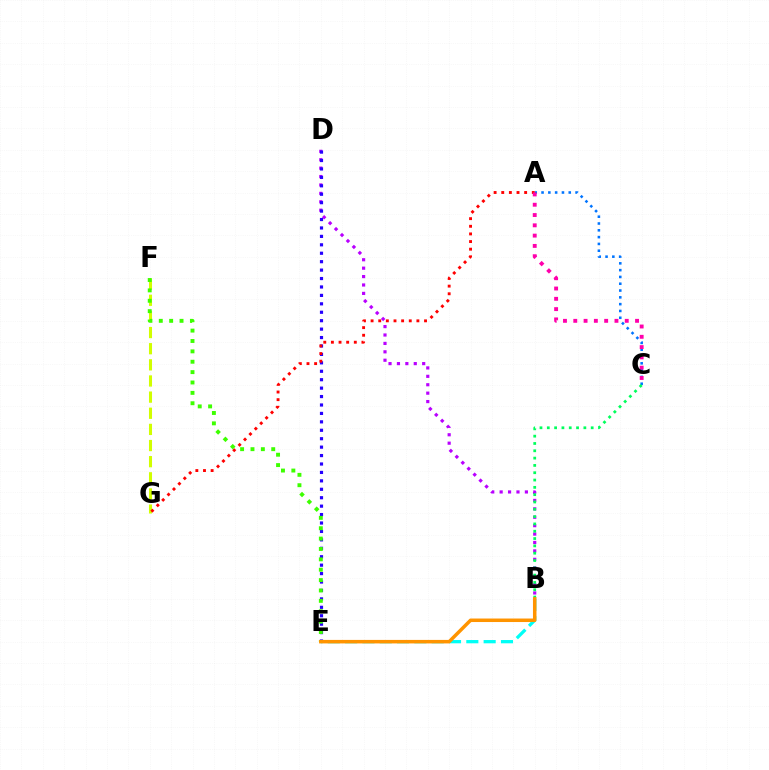{('F', 'G'): [{'color': '#d1ff00', 'line_style': 'dashed', 'thickness': 2.19}], ('A', 'C'): [{'color': '#0074ff', 'line_style': 'dotted', 'thickness': 1.85}, {'color': '#ff00ac', 'line_style': 'dotted', 'thickness': 2.8}], ('B', 'D'): [{'color': '#b900ff', 'line_style': 'dotted', 'thickness': 2.29}], ('D', 'E'): [{'color': '#2500ff', 'line_style': 'dotted', 'thickness': 2.29}], ('B', 'E'): [{'color': '#00fff6', 'line_style': 'dashed', 'thickness': 2.35}, {'color': '#ff9400', 'line_style': 'solid', 'thickness': 2.53}], ('A', 'G'): [{'color': '#ff0000', 'line_style': 'dotted', 'thickness': 2.07}], ('E', 'F'): [{'color': '#3dff00', 'line_style': 'dotted', 'thickness': 2.82}], ('B', 'C'): [{'color': '#00ff5c', 'line_style': 'dotted', 'thickness': 1.99}]}